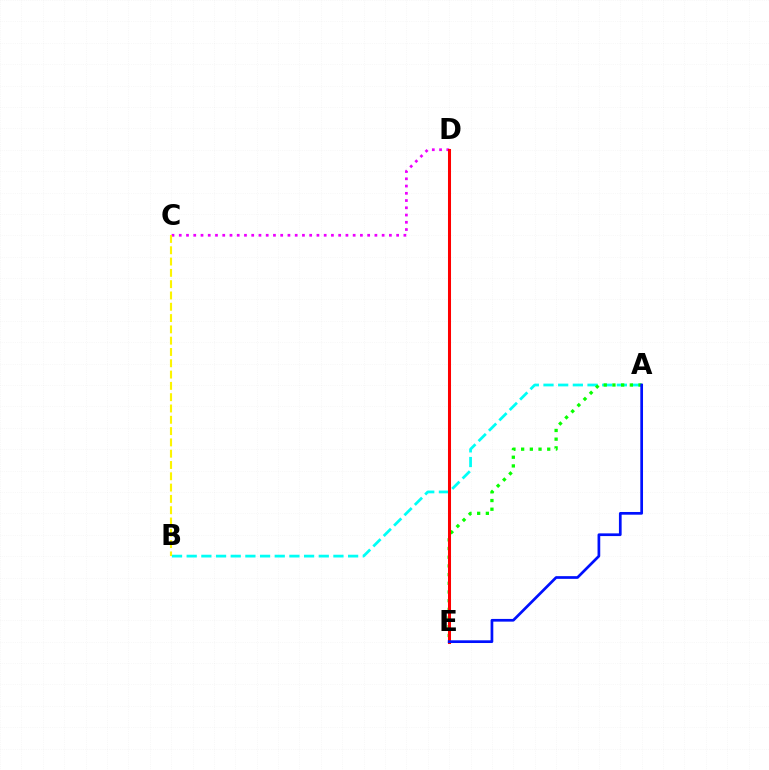{('C', 'D'): [{'color': '#ee00ff', 'line_style': 'dotted', 'thickness': 1.97}], ('A', 'B'): [{'color': '#00fff6', 'line_style': 'dashed', 'thickness': 1.99}], ('A', 'E'): [{'color': '#08ff00', 'line_style': 'dotted', 'thickness': 2.36}, {'color': '#0010ff', 'line_style': 'solid', 'thickness': 1.95}], ('B', 'C'): [{'color': '#fcf500', 'line_style': 'dashed', 'thickness': 1.54}], ('D', 'E'): [{'color': '#ff0000', 'line_style': 'solid', 'thickness': 2.19}]}